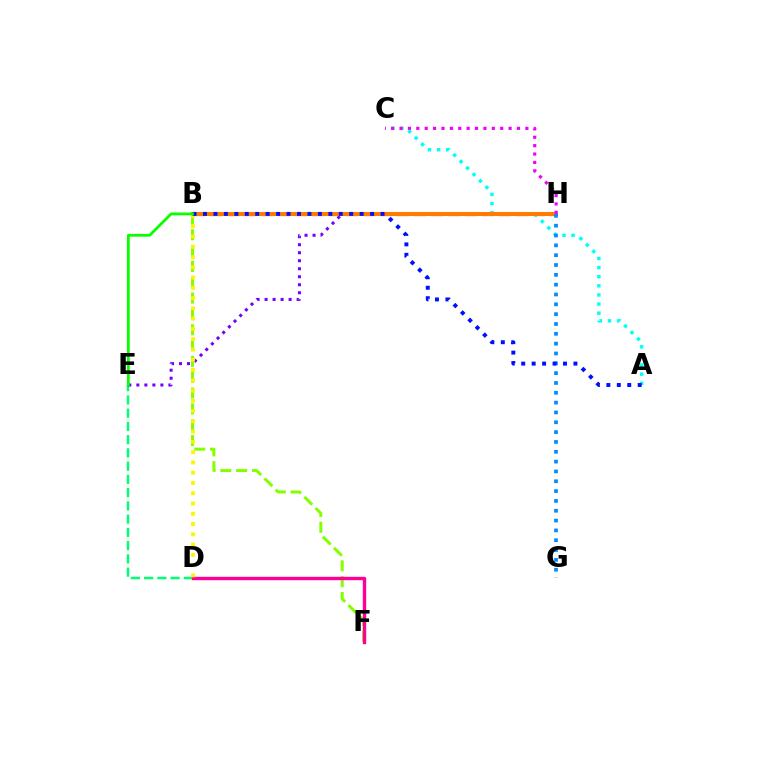{('D', 'E'): [{'color': '#00ff74', 'line_style': 'dashed', 'thickness': 1.8}], ('B', 'H'): [{'color': '#ff0000', 'line_style': 'dashed', 'thickness': 2.31}, {'color': '#ff7c00', 'line_style': 'solid', 'thickness': 2.89}], ('E', 'H'): [{'color': '#7200ff', 'line_style': 'dotted', 'thickness': 2.18}], ('A', 'C'): [{'color': '#00fff6', 'line_style': 'dotted', 'thickness': 2.48}], ('B', 'F'): [{'color': '#84ff00', 'line_style': 'dashed', 'thickness': 2.15}], ('D', 'F'): [{'color': '#ff0094', 'line_style': 'solid', 'thickness': 2.44}], ('B', 'D'): [{'color': '#fcf500', 'line_style': 'dotted', 'thickness': 2.79}], ('C', 'H'): [{'color': '#ee00ff', 'line_style': 'dotted', 'thickness': 2.28}], ('G', 'H'): [{'color': '#008cff', 'line_style': 'dotted', 'thickness': 2.67}], ('A', 'B'): [{'color': '#0010ff', 'line_style': 'dotted', 'thickness': 2.84}], ('B', 'E'): [{'color': '#08ff00', 'line_style': 'solid', 'thickness': 2.02}]}